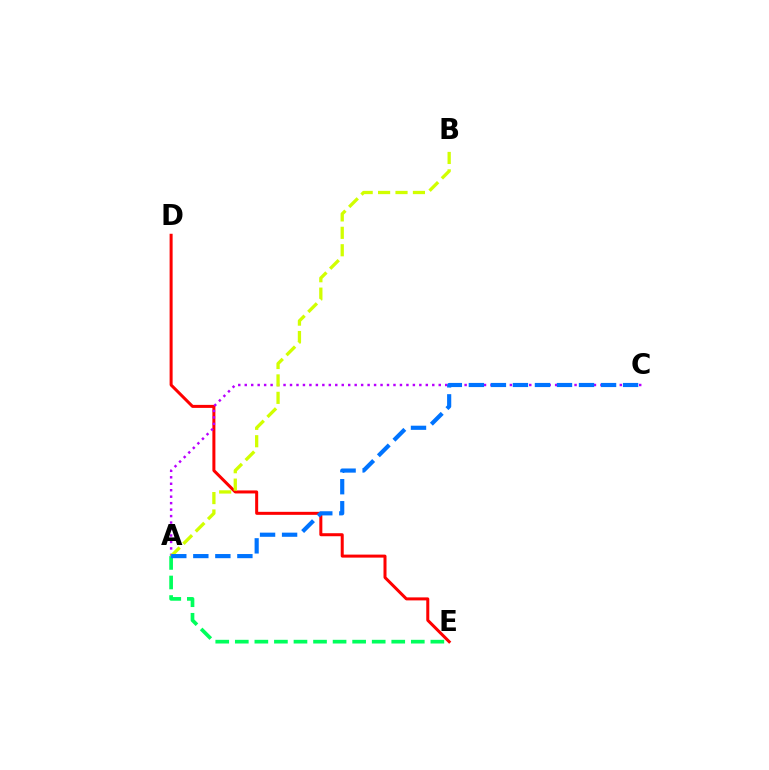{('D', 'E'): [{'color': '#ff0000', 'line_style': 'solid', 'thickness': 2.17}], ('A', 'C'): [{'color': '#b900ff', 'line_style': 'dotted', 'thickness': 1.76}, {'color': '#0074ff', 'line_style': 'dashed', 'thickness': 2.99}], ('A', 'B'): [{'color': '#d1ff00', 'line_style': 'dashed', 'thickness': 2.37}], ('A', 'E'): [{'color': '#00ff5c', 'line_style': 'dashed', 'thickness': 2.66}]}